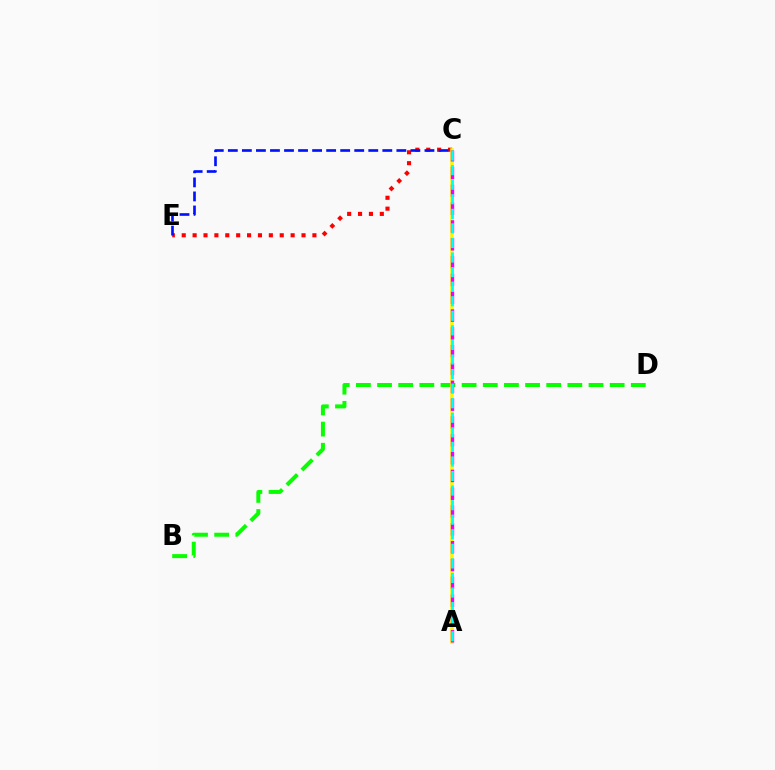{('C', 'E'): [{'color': '#ff0000', 'line_style': 'dotted', 'thickness': 2.96}, {'color': '#0010ff', 'line_style': 'dashed', 'thickness': 1.91}], ('B', 'D'): [{'color': '#08ff00', 'line_style': 'dashed', 'thickness': 2.87}], ('A', 'C'): [{'color': '#fcf500', 'line_style': 'solid', 'thickness': 2.58}, {'color': '#ee00ff', 'line_style': 'dashed', 'thickness': 2.42}, {'color': '#00fff6', 'line_style': 'dashed', 'thickness': 1.98}]}